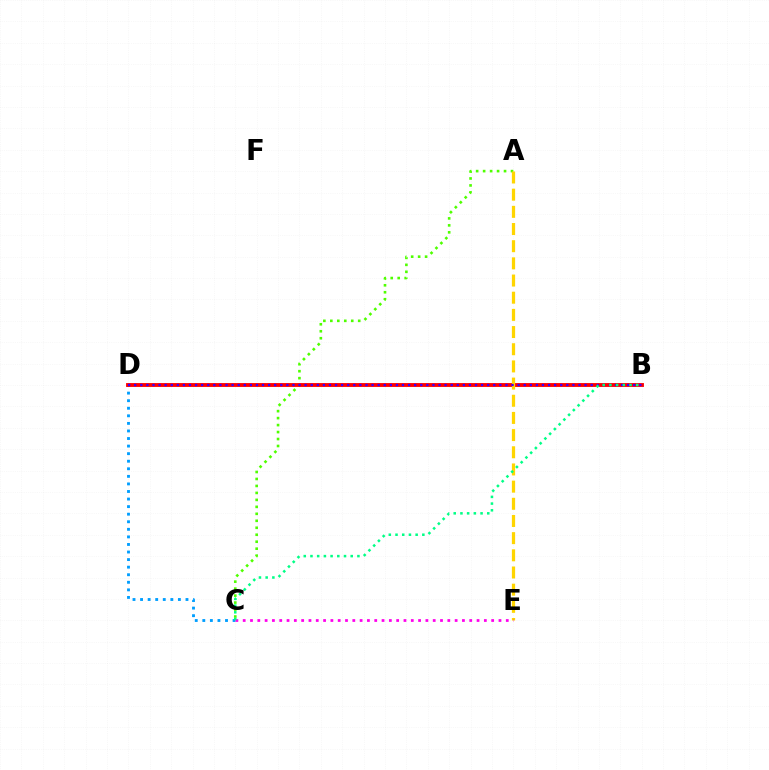{('C', 'D'): [{'color': '#009eff', 'line_style': 'dotted', 'thickness': 2.06}], ('A', 'C'): [{'color': '#4fff00', 'line_style': 'dotted', 'thickness': 1.89}], ('B', 'D'): [{'color': '#ff0000', 'line_style': 'solid', 'thickness': 2.78}, {'color': '#3700ff', 'line_style': 'dotted', 'thickness': 1.65}], ('A', 'E'): [{'color': '#ffd500', 'line_style': 'dashed', 'thickness': 2.33}], ('C', 'E'): [{'color': '#ff00ed', 'line_style': 'dotted', 'thickness': 1.99}], ('B', 'C'): [{'color': '#00ff86', 'line_style': 'dotted', 'thickness': 1.82}]}